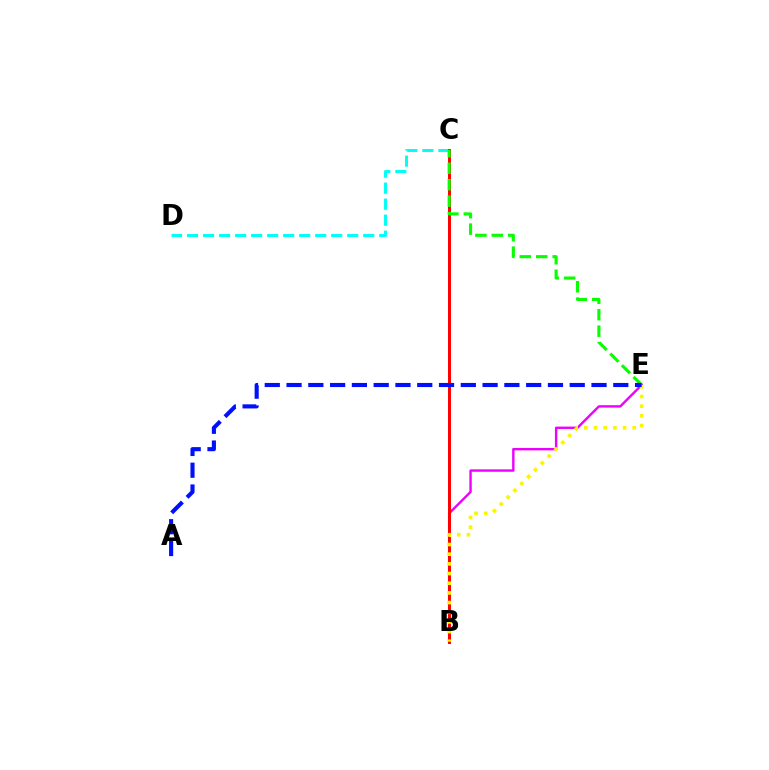{('B', 'E'): [{'color': '#ee00ff', 'line_style': 'solid', 'thickness': 1.73}, {'color': '#fcf500', 'line_style': 'dotted', 'thickness': 2.63}], ('C', 'D'): [{'color': '#00fff6', 'line_style': 'dashed', 'thickness': 2.18}], ('B', 'C'): [{'color': '#ff0000', 'line_style': 'solid', 'thickness': 2.14}], ('C', 'E'): [{'color': '#08ff00', 'line_style': 'dashed', 'thickness': 2.24}], ('A', 'E'): [{'color': '#0010ff', 'line_style': 'dashed', 'thickness': 2.96}]}